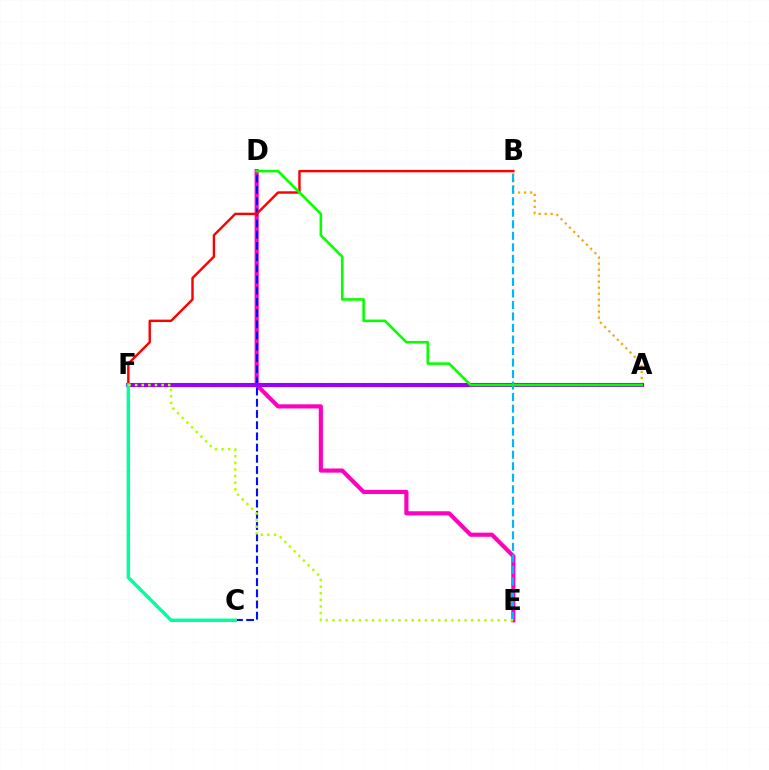{('D', 'E'): [{'color': '#ff00bd', 'line_style': 'solid', 'thickness': 2.99}], ('A', 'B'): [{'color': '#ffa500', 'line_style': 'dotted', 'thickness': 1.63}], ('C', 'D'): [{'color': '#0010ff', 'line_style': 'dashed', 'thickness': 1.52}], ('A', 'F'): [{'color': '#9b00ff', 'line_style': 'solid', 'thickness': 2.96}], ('B', 'E'): [{'color': '#00b5ff', 'line_style': 'dashed', 'thickness': 1.56}], ('B', 'F'): [{'color': '#ff0000', 'line_style': 'solid', 'thickness': 1.74}], ('A', 'D'): [{'color': '#08ff00', 'line_style': 'solid', 'thickness': 1.86}], ('C', 'F'): [{'color': '#00ff9d', 'line_style': 'solid', 'thickness': 2.47}], ('E', 'F'): [{'color': '#b3ff00', 'line_style': 'dotted', 'thickness': 1.79}]}